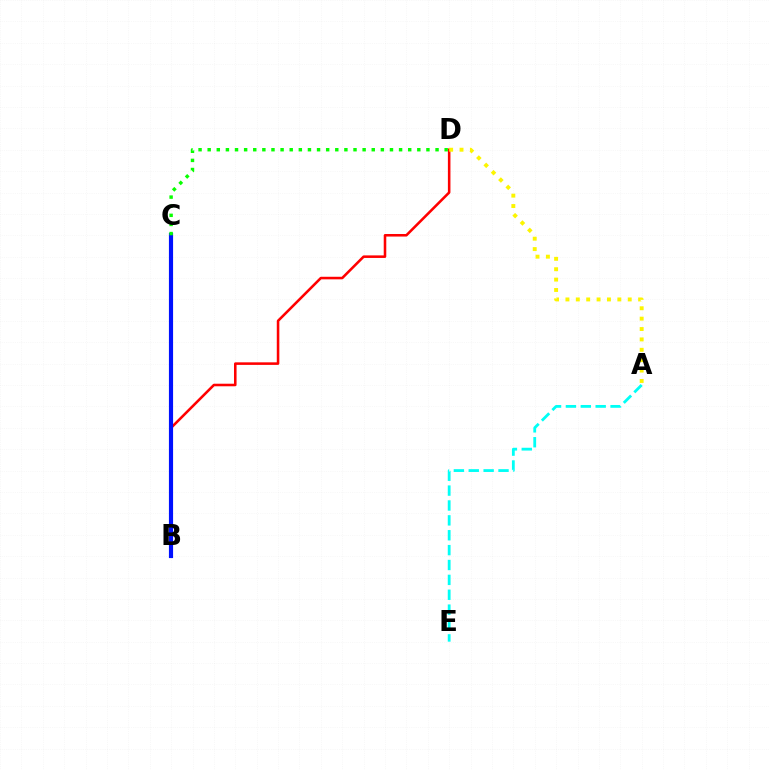{('B', 'D'): [{'color': '#ff0000', 'line_style': 'solid', 'thickness': 1.84}], ('A', 'D'): [{'color': '#fcf500', 'line_style': 'dotted', 'thickness': 2.82}], ('B', 'C'): [{'color': '#ee00ff', 'line_style': 'dashed', 'thickness': 2.6}, {'color': '#0010ff', 'line_style': 'solid', 'thickness': 2.99}], ('A', 'E'): [{'color': '#00fff6', 'line_style': 'dashed', 'thickness': 2.02}], ('C', 'D'): [{'color': '#08ff00', 'line_style': 'dotted', 'thickness': 2.48}]}